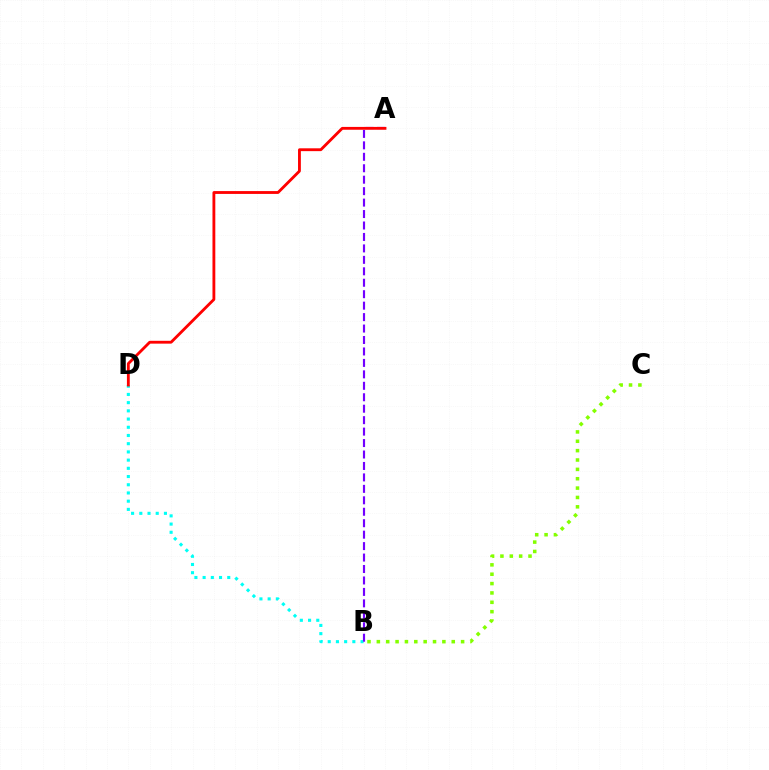{('B', 'C'): [{'color': '#84ff00', 'line_style': 'dotted', 'thickness': 2.54}], ('B', 'D'): [{'color': '#00fff6', 'line_style': 'dotted', 'thickness': 2.23}], ('A', 'B'): [{'color': '#7200ff', 'line_style': 'dashed', 'thickness': 1.56}], ('A', 'D'): [{'color': '#ff0000', 'line_style': 'solid', 'thickness': 2.04}]}